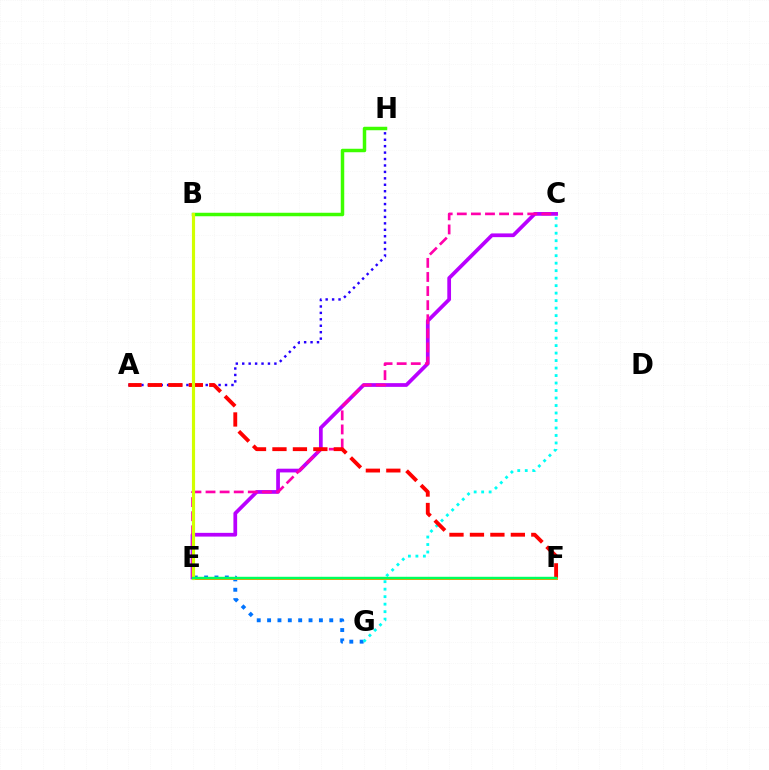{('C', 'E'): [{'color': '#b900ff', 'line_style': 'solid', 'thickness': 2.69}, {'color': '#ff00ac', 'line_style': 'dashed', 'thickness': 1.91}], ('A', 'H'): [{'color': '#2500ff', 'line_style': 'dotted', 'thickness': 1.75}], ('E', 'G'): [{'color': '#0074ff', 'line_style': 'dotted', 'thickness': 2.81}], ('C', 'G'): [{'color': '#00fff6', 'line_style': 'dotted', 'thickness': 2.04}], ('E', 'F'): [{'color': '#ff9400', 'line_style': 'solid', 'thickness': 2.14}, {'color': '#00ff5c', 'line_style': 'solid', 'thickness': 1.75}], ('A', 'F'): [{'color': '#ff0000', 'line_style': 'dashed', 'thickness': 2.78}], ('B', 'H'): [{'color': '#3dff00', 'line_style': 'solid', 'thickness': 2.5}], ('B', 'E'): [{'color': '#d1ff00', 'line_style': 'solid', 'thickness': 2.27}]}